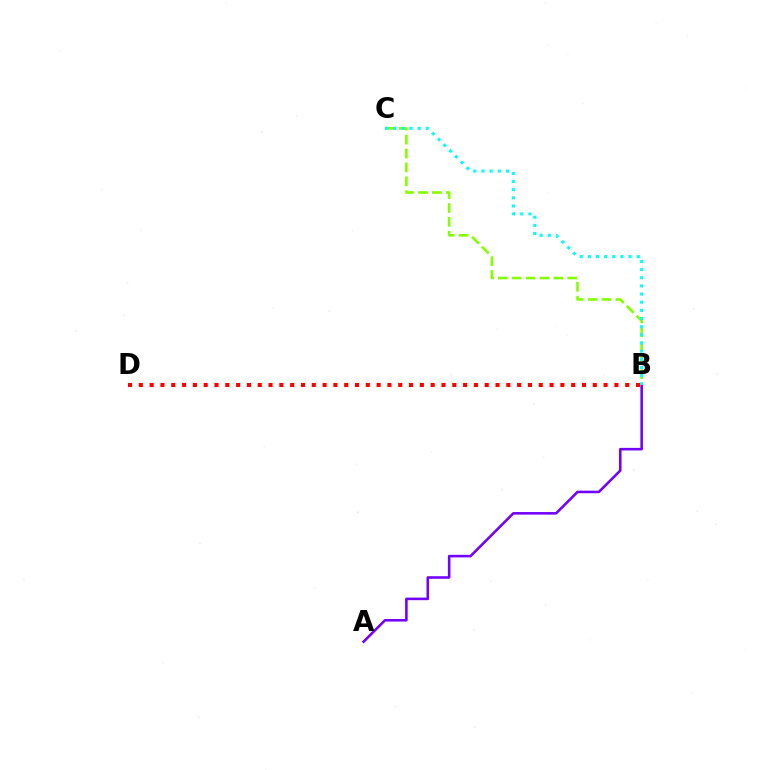{('B', 'D'): [{'color': '#ff0000', 'line_style': 'dotted', 'thickness': 2.94}], ('A', 'B'): [{'color': '#7200ff', 'line_style': 'solid', 'thickness': 1.85}], ('B', 'C'): [{'color': '#84ff00', 'line_style': 'dashed', 'thickness': 1.89}, {'color': '#00fff6', 'line_style': 'dotted', 'thickness': 2.22}]}